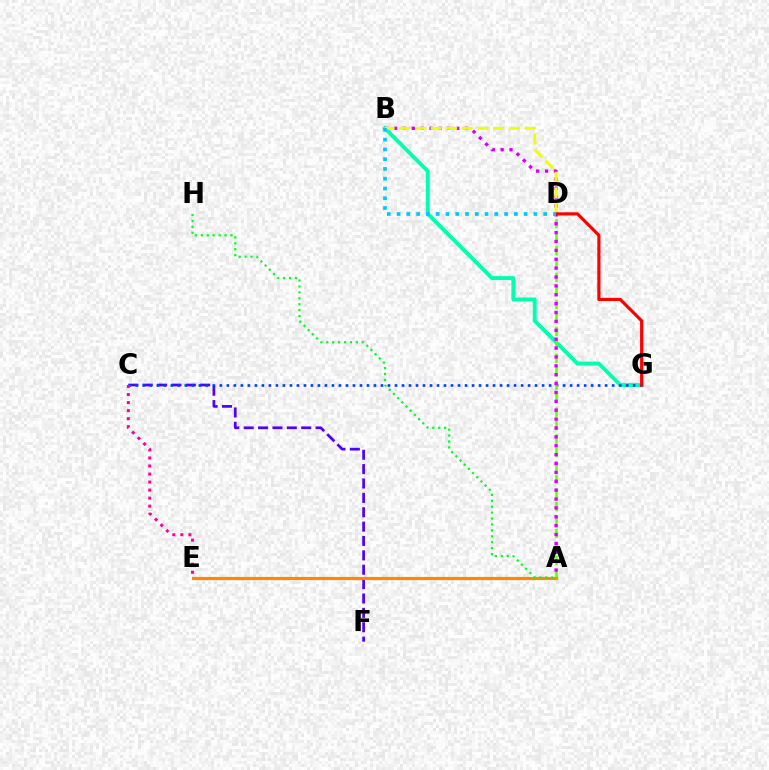{('C', 'F'): [{'color': '#4f00ff', 'line_style': 'dashed', 'thickness': 1.95}], ('B', 'G'): [{'color': '#00ffaf', 'line_style': 'solid', 'thickness': 2.8}], ('C', 'G'): [{'color': '#003fff', 'line_style': 'dotted', 'thickness': 1.9}], ('A', 'E'): [{'color': '#ff8800', 'line_style': 'solid', 'thickness': 2.27}], ('A', 'D'): [{'color': '#66ff00', 'line_style': 'dashed', 'thickness': 1.83}], ('A', 'B'): [{'color': '#d600ff', 'line_style': 'dotted', 'thickness': 2.41}], ('B', 'D'): [{'color': '#eeff00', 'line_style': 'dashed', 'thickness': 2.12}, {'color': '#00c7ff', 'line_style': 'dotted', 'thickness': 2.66}], ('D', 'G'): [{'color': '#ff0000', 'line_style': 'solid', 'thickness': 2.29}], ('A', 'H'): [{'color': '#00ff27', 'line_style': 'dotted', 'thickness': 1.61}], ('C', 'E'): [{'color': '#ff00a0', 'line_style': 'dotted', 'thickness': 2.18}]}